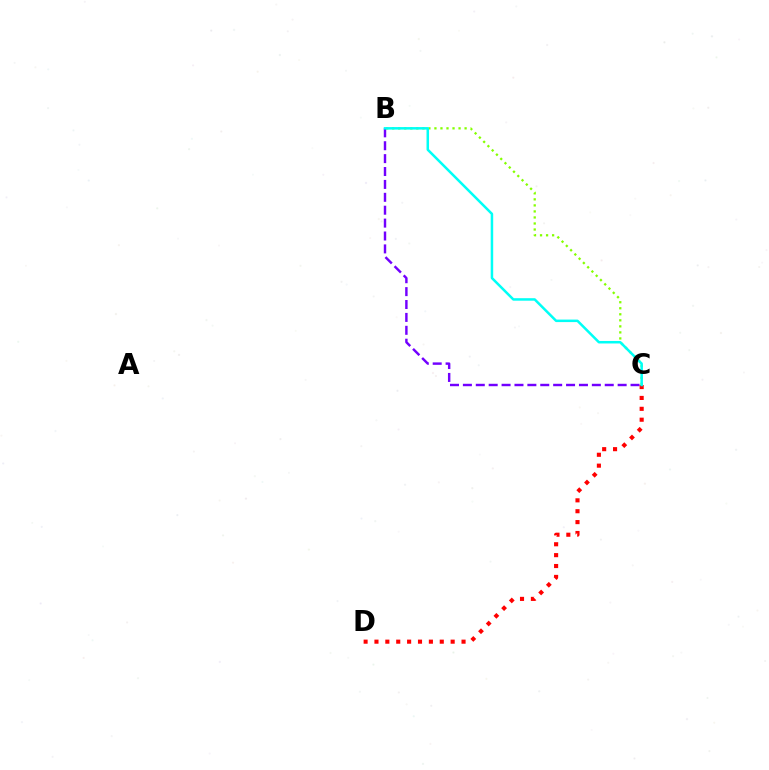{('B', 'C'): [{'color': '#7200ff', 'line_style': 'dashed', 'thickness': 1.75}, {'color': '#84ff00', 'line_style': 'dotted', 'thickness': 1.64}, {'color': '#00fff6', 'line_style': 'solid', 'thickness': 1.81}], ('C', 'D'): [{'color': '#ff0000', 'line_style': 'dotted', 'thickness': 2.96}]}